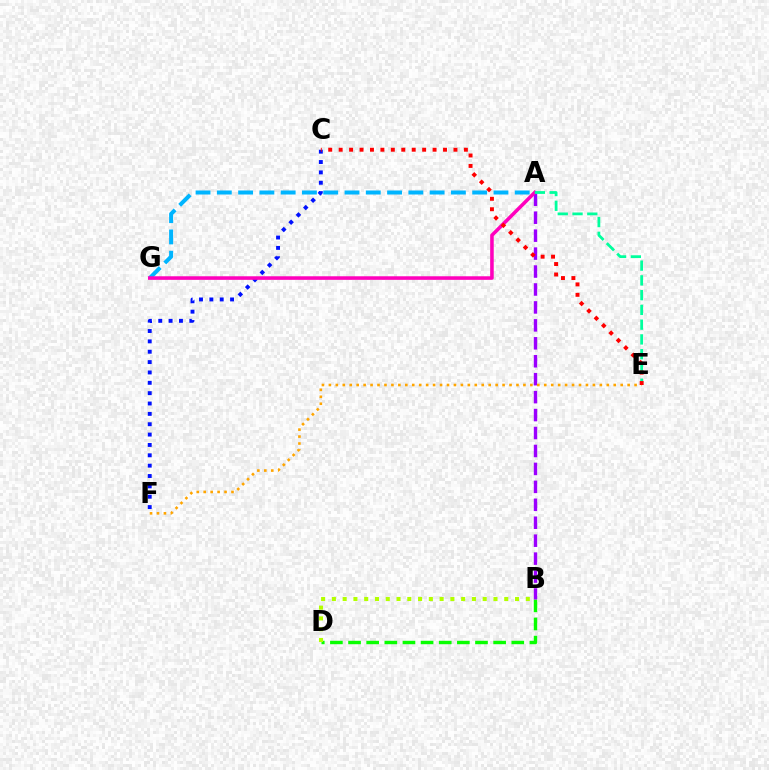{('A', 'G'): [{'color': '#00b5ff', 'line_style': 'dashed', 'thickness': 2.89}, {'color': '#ff00bd', 'line_style': 'solid', 'thickness': 2.57}], ('C', 'F'): [{'color': '#0010ff', 'line_style': 'dotted', 'thickness': 2.81}], ('B', 'D'): [{'color': '#08ff00', 'line_style': 'dashed', 'thickness': 2.46}, {'color': '#b3ff00', 'line_style': 'dotted', 'thickness': 2.93}], ('A', 'B'): [{'color': '#9b00ff', 'line_style': 'dashed', 'thickness': 2.44}], ('A', 'E'): [{'color': '#00ff9d', 'line_style': 'dashed', 'thickness': 2.01}], ('E', 'F'): [{'color': '#ffa500', 'line_style': 'dotted', 'thickness': 1.89}], ('C', 'E'): [{'color': '#ff0000', 'line_style': 'dotted', 'thickness': 2.84}]}